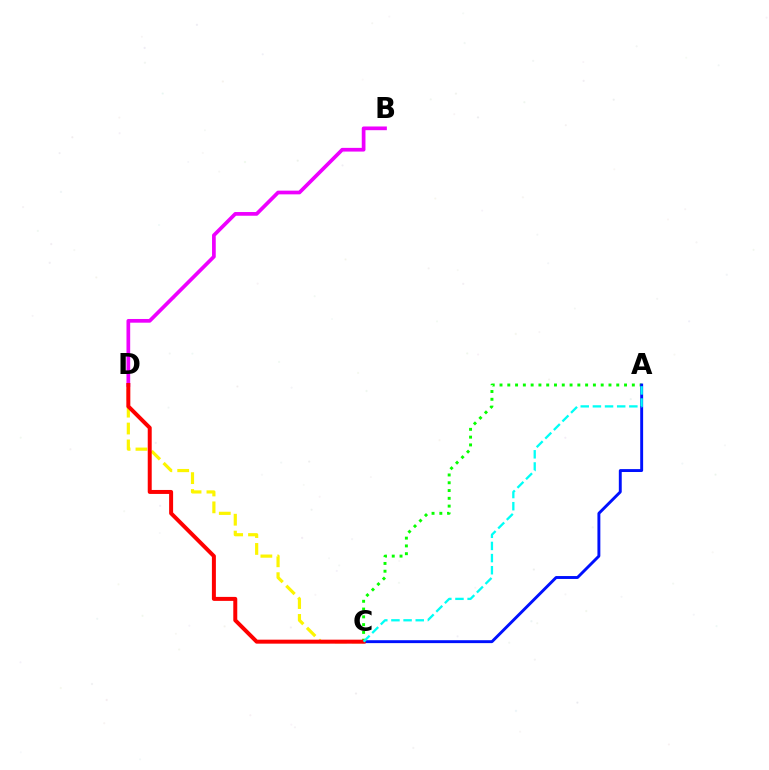{('C', 'D'): [{'color': '#fcf500', 'line_style': 'dashed', 'thickness': 2.29}, {'color': '#ff0000', 'line_style': 'solid', 'thickness': 2.86}], ('A', 'C'): [{'color': '#08ff00', 'line_style': 'dotted', 'thickness': 2.11}, {'color': '#0010ff', 'line_style': 'solid', 'thickness': 2.09}, {'color': '#00fff6', 'line_style': 'dashed', 'thickness': 1.65}], ('B', 'D'): [{'color': '#ee00ff', 'line_style': 'solid', 'thickness': 2.67}]}